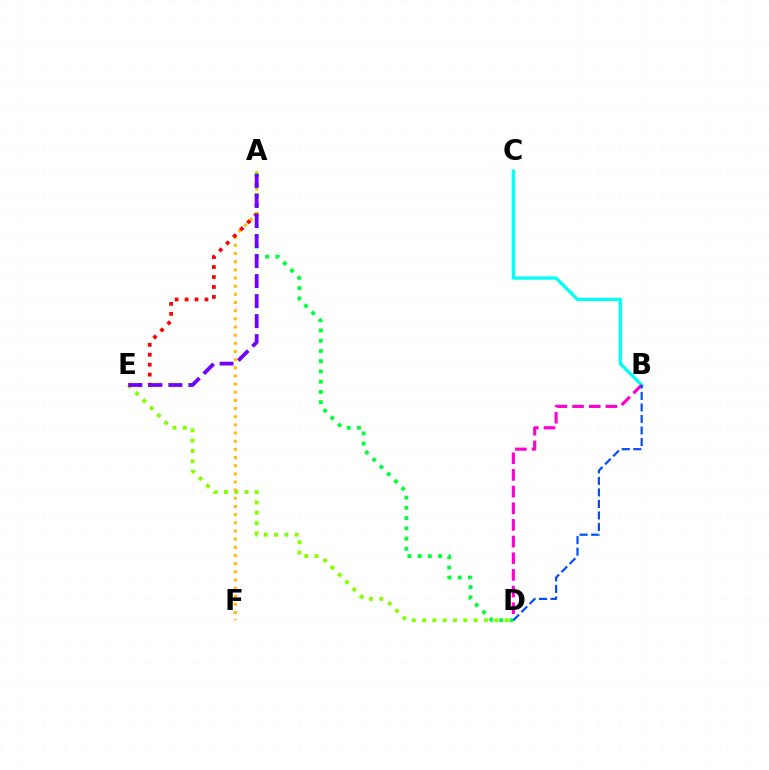{('D', 'E'): [{'color': '#84ff00', 'line_style': 'dotted', 'thickness': 2.8}], ('B', 'C'): [{'color': '#00fff6', 'line_style': 'solid', 'thickness': 2.36}], ('A', 'F'): [{'color': '#ffbd00', 'line_style': 'dotted', 'thickness': 2.22}], ('B', 'D'): [{'color': '#ff00cf', 'line_style': 'dashed', 'thickness': 2.26}, {'color': '#004bff', 'line_style': 'dashed', 'thickness': 1.57}], ('A', 'E'): [{'color': '#ff0000', 'line_style': 'dotted', 'thickness': 2.7}, {'color': '#7200ff', 'line_style': 'dashed', 'thickness': 2.72}], ('A', 'D'): [{'color': '#00ff39', 'line_style': 'dotted', 'thickness': 2.78}]}